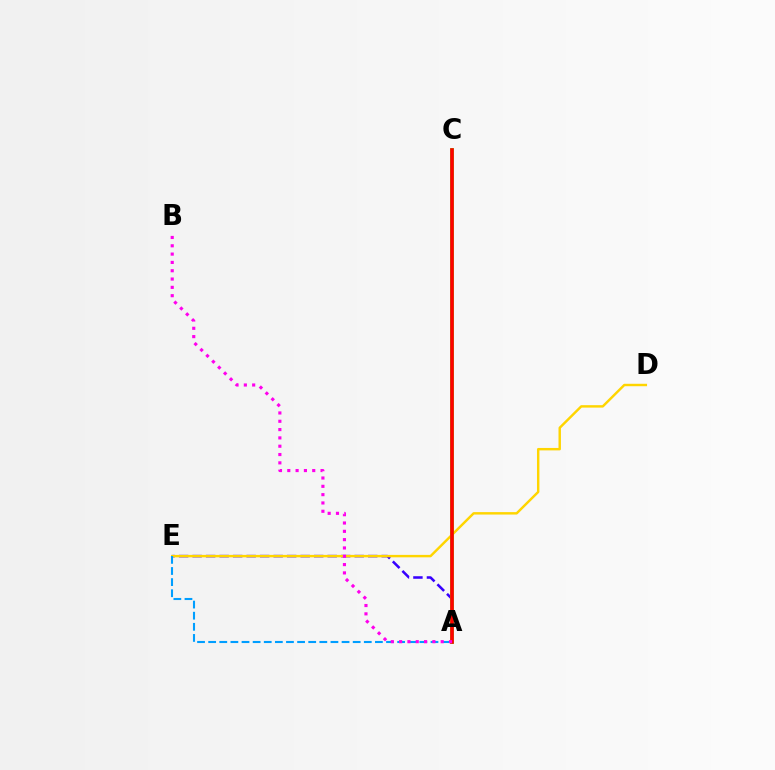{('A', 'C'): [{'color': '#00ff86', 'line_style': 'solid', 'thickness': 1.69}, {'color': '#4fff00', 'line_style': 'solid', 'thickness': 2.72}, {'color': '#ff0000', 'line_style': 'solid', 'thickness': 2.59}], ('A', 'E'): [{'color': '#3700ff', 'line_style': 'dashed', 'thickness': 1.83}, {'color': '#009eff', 'line_style': 'dashed', 'thickness': 1.51}], ('D', 'E'): [{'color': '#ffd500', 'line_style': 'solid', 'thickness': 1.75}], ('A', 'B'): [{'color': '#ff00ed', 'line_style': 'dotted', 'thickness': 2.26}]}